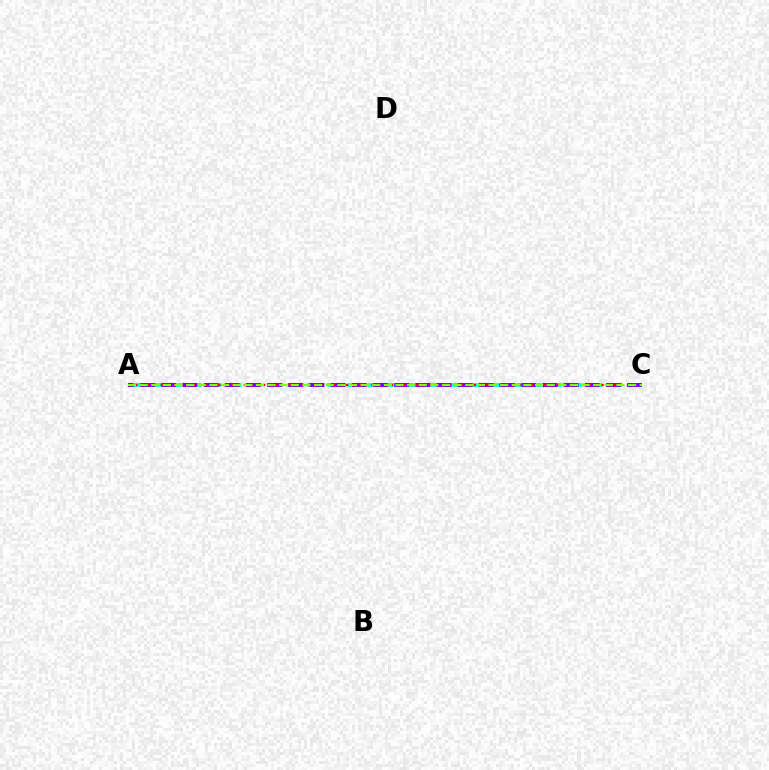{('A', 'C'): [{'color': '#00fff6', 'line_style': 'dashed', 'thickness': 2.72}, {'color': '#7200ff', 'line_style': 'dashed', 'thickness': 2.88}, {'color': '#ff0000', 'line_style': 'dotted', 'thickness': 1.74}, {'color': '#84ff00', 'line_style': 'dashed', 'thickness': 1.58}]}